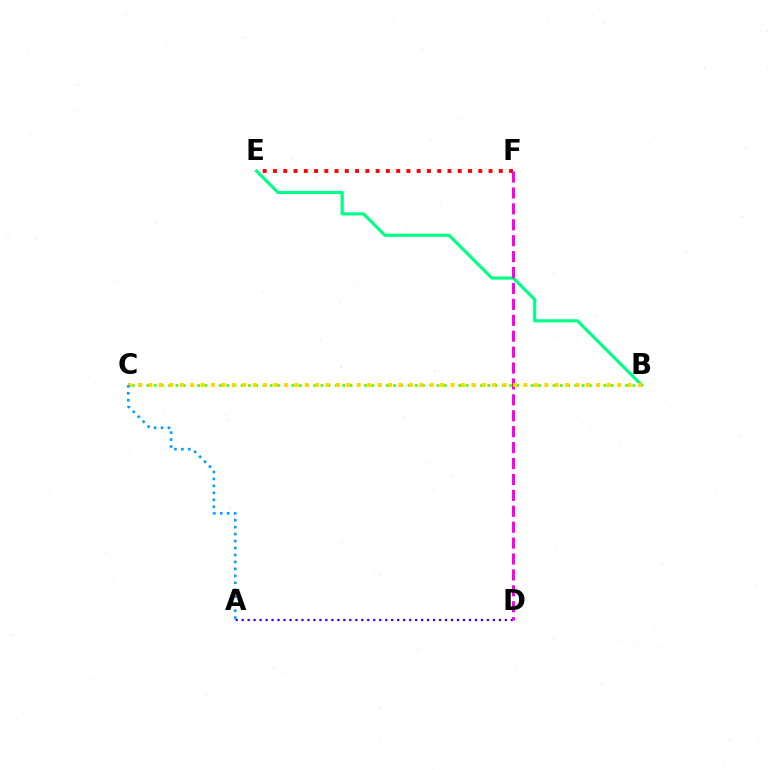{('E', 'F'): [{'color': '#ff0000', 'line_style': 'dotted', 'thickness': 2.79}], ('A', 'D'): [{'color': '#3700ff', 'line_style': 'dotted', 'thickness': 1.63}], ('B', 'E'): [{'color': '#00ff86', 'line_style': 'solid', 'thickness': 2.25}], ('D', 'F'): [{'color': '#ff00ed', 'line_style': 'dashed', 'thickness': 2.16}], ('B', 'C'): [{'color': '#4fff00', 'line_style': 'dotted', 'thickness': 1.97}, {'color': '#ffd500', 'line_style': 'dotted', 'thickness': 2.83}], ('A', 'C'): [{'color': '#009eff', 'line_style': 'dotted', 'thickness': 1.89}]}